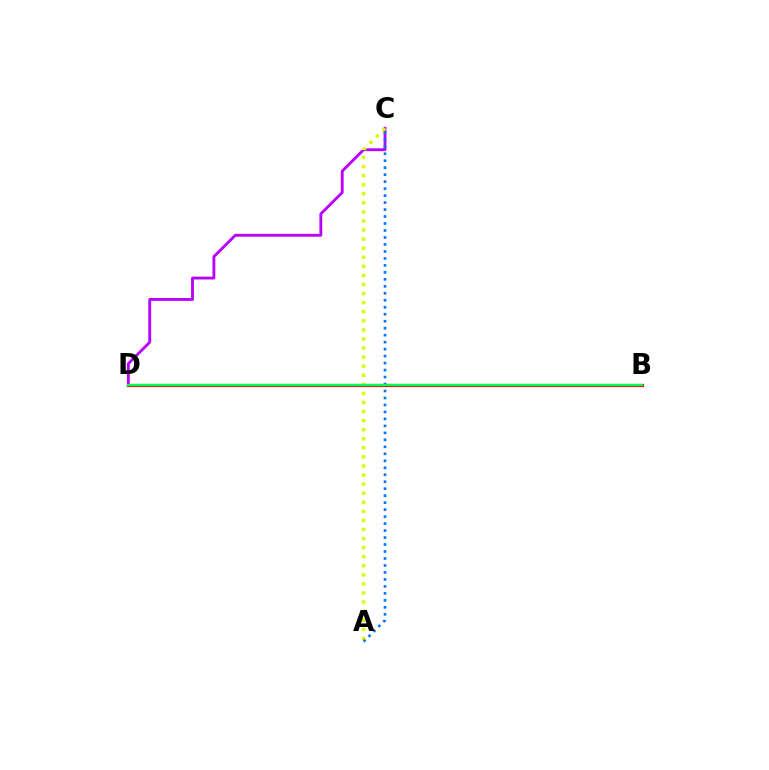{('C', 'D'): [{'color': '#b900ff', 'line_style': 'solid', 'thickness': 2.05}], ('B', 'D'): [{'color': '#ff0000', 'line_style': 'solid', 'thickness': 2.3}, {'color': '#00ff5c', 'line_style': 'solid', 'thickness': 1.69}], ('A', 'C'): [{'color': '#d1ff00', 'line_style': 'dotted', 'thickness': 2.47}, {'color': '#0074ff', 'line_style': 'dotted', 'thickness': 1.9}]}